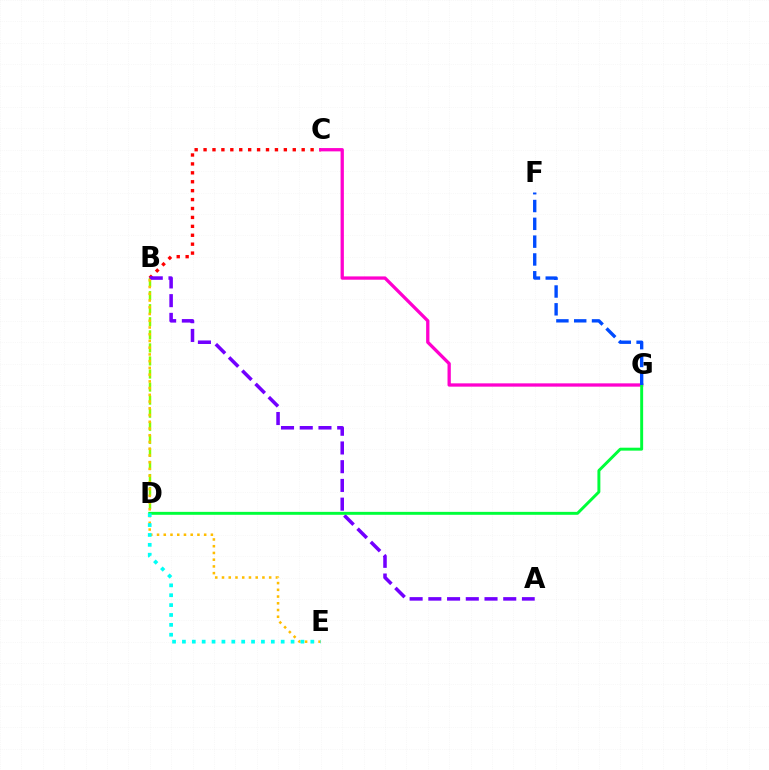{('B', 'C'): [{'color': '#ff0000', 'line_style': 'dotted', 'thickness': 2.42}], ('B', 'D'): [{'color': '#84ff00', 'line_style': 'dashed', 'thickness': 1.77}], ('C', 'G'): [{'color': '#ff00cf', 'line_style': 'solid', 'thickness': 2.37}], ('A', 'B'): [{'color': '#7200ff', 'line_style': 'dashed', 'thickness': 2.54}], ('D', 'G'): [{'color': '#00ff39', 'line_style': 'solid', 'thickness': 2.12}], ('B', 'E'): [{'color': '#ffbd00', 'line_style': 'dotted', 'thickness': 1.83}], ('F', 'G'): [{'color': '#004bff', 'line_style': 'dashed', 'thickness': 2.42}], ('D', 'E'): [{'color': '#00fff6', 'line_style': 'dotted', 'thickness': 2.68}]}